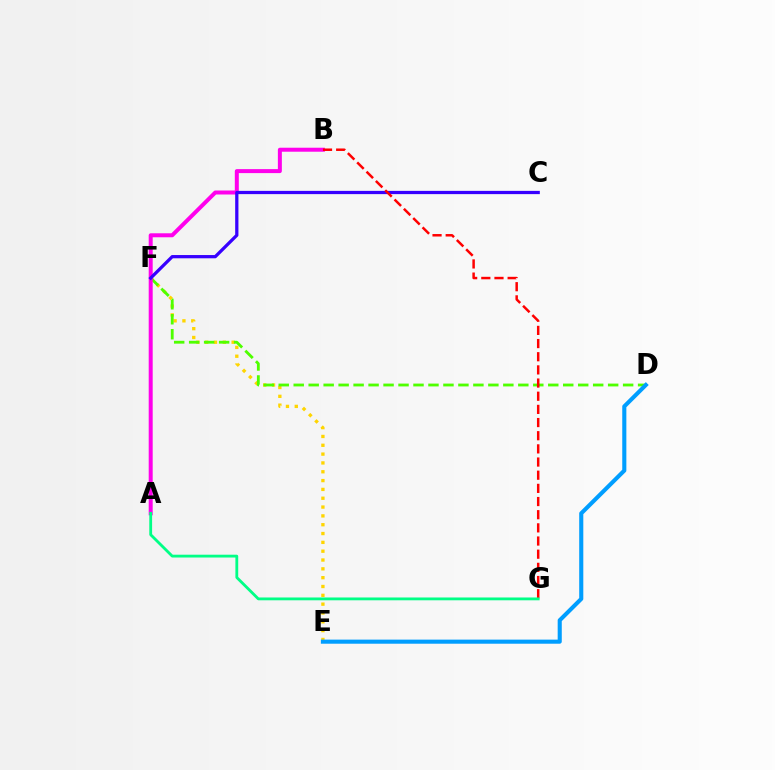{('E', 'F'): [{'color': '#ffd500', 'line_style': 'dotted', 'thickness': 2.4}], ('D', 'F'): [{'color': '#4fff00', 'line_style': 'dashed', 'thickness': 2.03}], ('D', 'E'): [{'color': '#009eff', 'line_style': 'solid', 'thickness': 2.95}], ('A', 'B'): [{'color': '#ff00ed', 'line_style': 'solid', 'thickness': 2.87}], ('C', 'F'): [{'color': '#3700ff', 'line_style': 'solid', 'thickness': 2.34}], ('B', 'G'): [{'color': '#ff0000', 'line_style': 'dashed', 'thickness': 1.79}], ('A', 'G'): [{'color': '#00ff86', 'line_style': 'solid', 'thickness': 2.03}]}